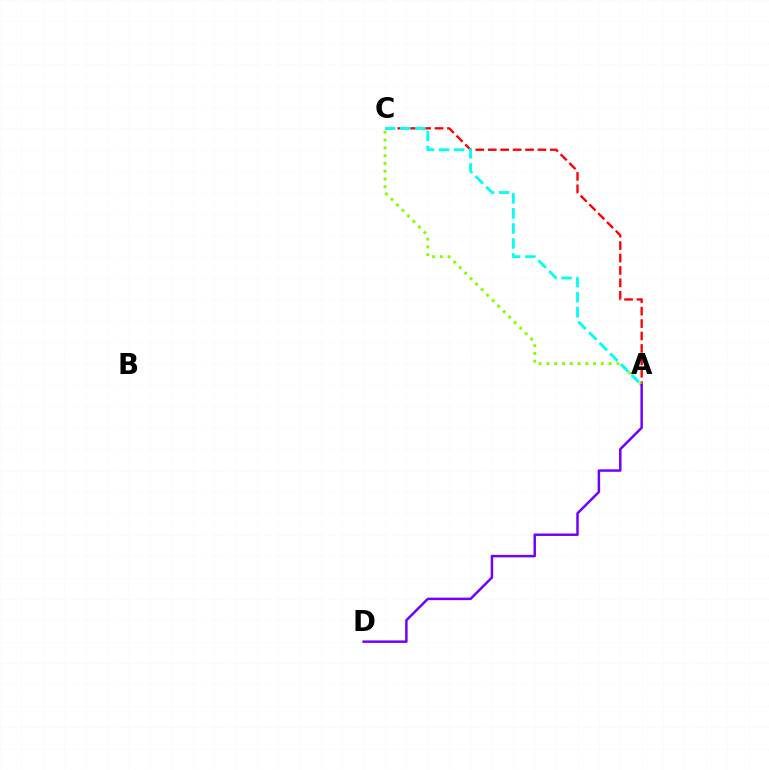{('A', 'C'): [{'color': '#ff0000', 'line_style': 'dashed', 'thickness': 1.69}, {'color': '#84ff00', 'line_style': 'dotted', 'thickness': 2.11}, {'color': '#00fff6', 'line_style': 'dashed', 'thickness': 2.04}], ('A', 'D'): [{'color': '#7200ff', 'line_style': 'solid', 'thickness': 1.79}]}